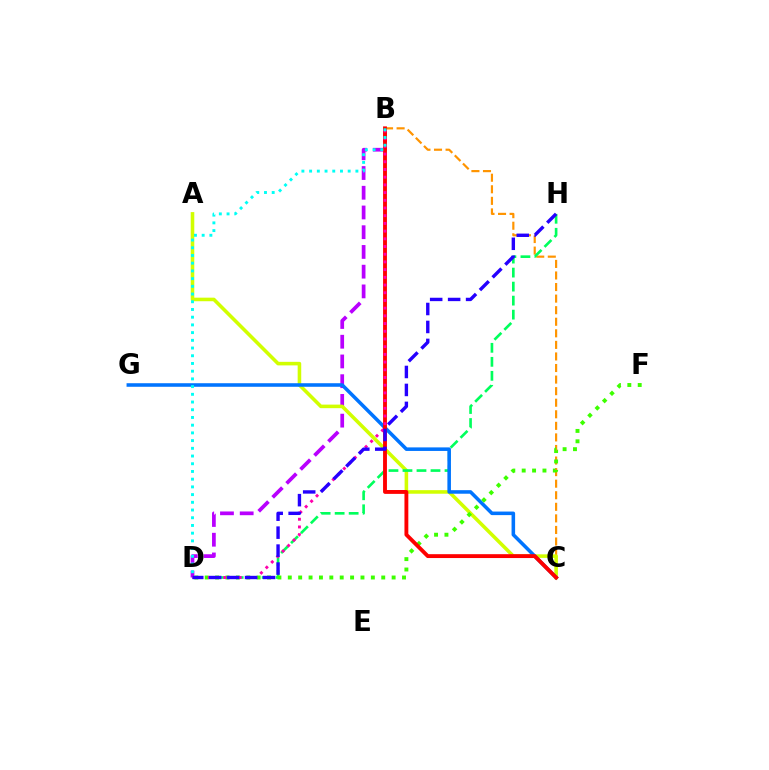{('B', 'D'): [{'color': '#b900ff', 'line_style': 'dashed', 'thickness': 2.68}, {'color': '#ff00ac', 'line_style': 'dotted', 'thickness': 2.09}, {'color': '#00fff6', 'line_style': 'dotted', 'thickness': 2.1}], ('B', 'C'): [{'color': '#ff9400', 'line_style': 'dashed', 'thickness': 1.57}, {'color': '#ff0000', 'line_style': 'solid', 'thickness': 2.79}], ('A', 'C'): [{'color': '#d1ff00', 'line_style': 'solid', 'thickness': 2.57}], ('D', 'H'): [{'color': '#00ff5c', 'line_style': 'dashed', 'thickness': 1.9}, {'color': '#2500ff', 'line_style': 'dashed', 'thickness': 2.44}], ('C', 'G'): [{'color': '#0074ff', 'line_style': 'solid', 'thickness': 2.56}], ('D', 'F'): [{'color': '#3dff00', 'line_style': 'dotted', 'thickness': 2.82}]}